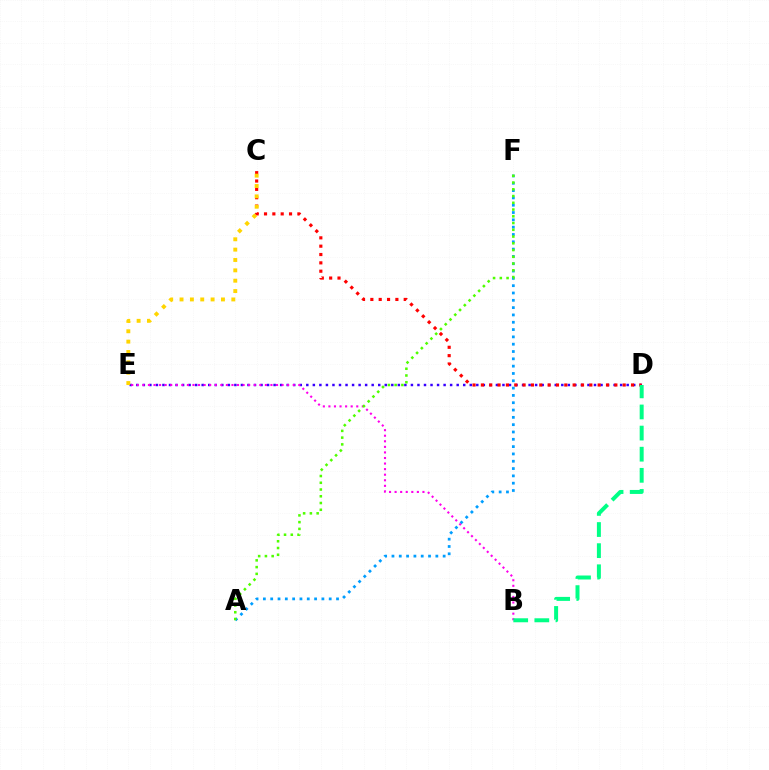{('D', 'E'): [{'color': '#3700ff', 'line_style': 'dotted', 'thickness': 1.78}], ('C', 'D'): [{'color': '#ff0000', 'line_style': 'dotted', 'thickness': 2.27}], ('C', 'E'): [{'color': '#ffd500', 'line_style': 'dotted', 'thickness': 2.81}], ('A', 'F'): [{'color': '#009eff', 'line_style': 'dotted', 'thickness': 1.99}, {'color': '#4fff00', 'line_style': 'dotted', 'thickness': 1.83}], ('B', 'E'): [{'color': '#ff00ed', 'line_style': 'dotted', 'thickness': 1.51}], ('B', 'D'): [{'color': '#00ff86', 'line_style': 'dashed', 'thickness': 2.87}]}